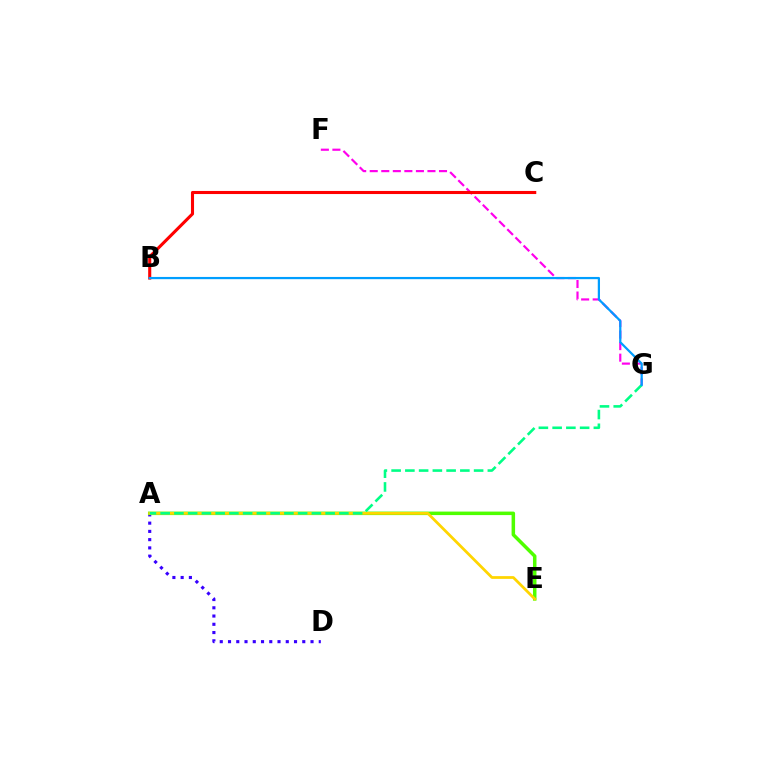{('A', 'D'): [{'color': '#3700ff', 'line_style': 'dotted', 'thickness': 2.24}], ('F', 'G'): [{'color': '#ff00ed', 'line_style': 'dashed', 'thickness': 1.57}], ('A', 'E'): [{'color': '#4fff00', 'line_style': 'solid', 'thickness': 2.53}, {'color': '#ffd500', 'line_style': 'solid', 'thickness': 1.98}], ('B', 'C'): [{'color': '#ff0000', 'line_style': 'solid', 'thickness': 2.22}], ('A', 'G'): [{'color': '#00ff86', 'line_style': 'dashed', 'thickness': 1.87}], ('B', 'G'): [{'color': '#009eff', 'line_style': 'solid', 'thickness': 1.61}]}